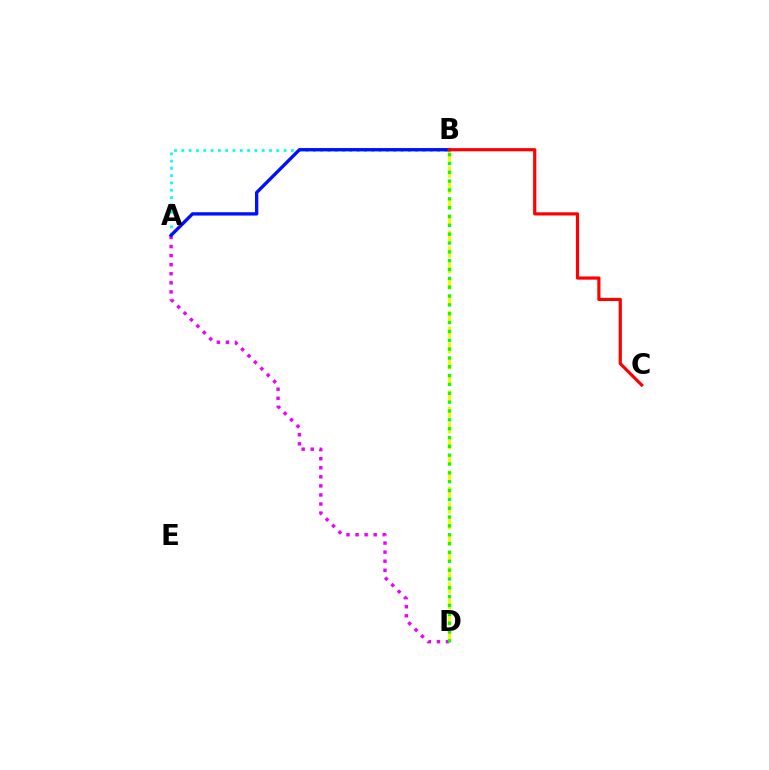{('B', 'D'): [{'color': '#fcf500', 'line_style': 'dashed', 'thickness': 2.17}, {'color': '#08ff00', 'line_style': 'dotted', 'thickness': 2.4}], ('A', 'B'): [{'color': '#00fff6', 'line_style': 'dotted', 'thickness': 1.98}, {'color': '#0010ff', 'line_style': 'solid', 'thickness': 2.4}], ('A', 'D'): [{'color': '#ee00ff', 'line_style': 'dotted', 'thickness': 2.46}], ('B', 'C'): [{'color': '#ff0000', 'line_style': 'solid', 'thickness': 2.29}]}